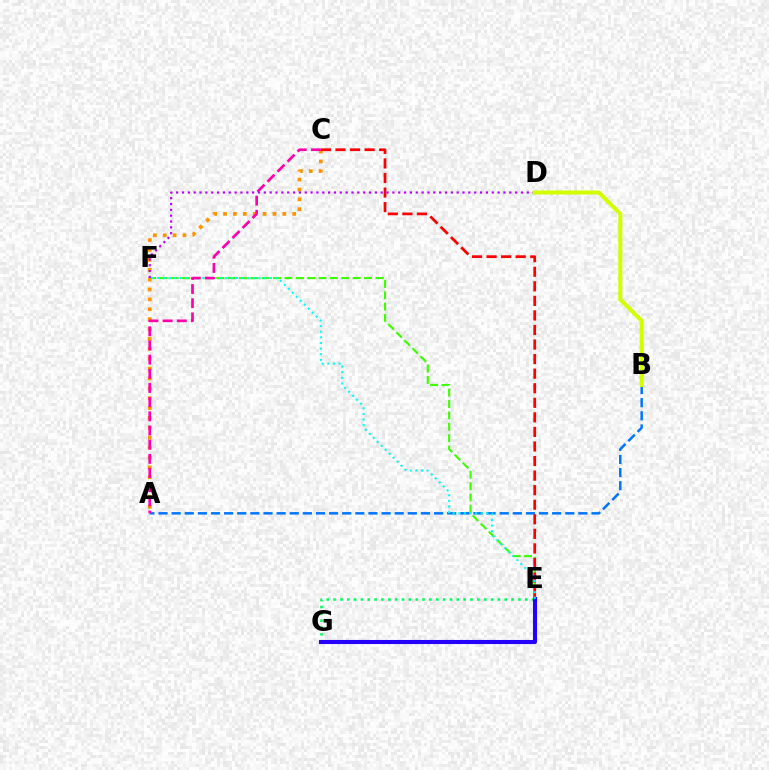{('E', 'F'): [{'color': '#3dff00', 'line_style': 'dashed', 'thickness': 1.55}, {'color': '#00fff6', 'line_style': 'dotted', 'thickness': 1.53}], ('E', 'G'): [{'color': '#00ff5c', 'line_style': 'dotted', 'thickness': 1.86}, {'color': '#2500ff', 'line_style': 'solid', 'thickness': 2.95}], ('A', 'C'): [{'color': '#ff9400', 'line_style': 'dotted', 'thickness': 2.69}, {'color': '#ff00ac', 'line_style': 'dashed', 'thickness': 1.93}], ('A', 'B'): [{'color': '#0074ff', 'line_style': 'dashed', 'thickness': 1.78}], ('C', 'E'): [{'color': '#ff0000', 'line_style': 'dashed', 'thickness': 1.98}], ('D', 'F'): [{'color': '#b900ff', 'line_style': 'dotted', 'thickness': 1.59}], ('B', 'D'): [{'color': '#d1ff00', 'line_style': 'solid', 'thickness': 2.93}]}